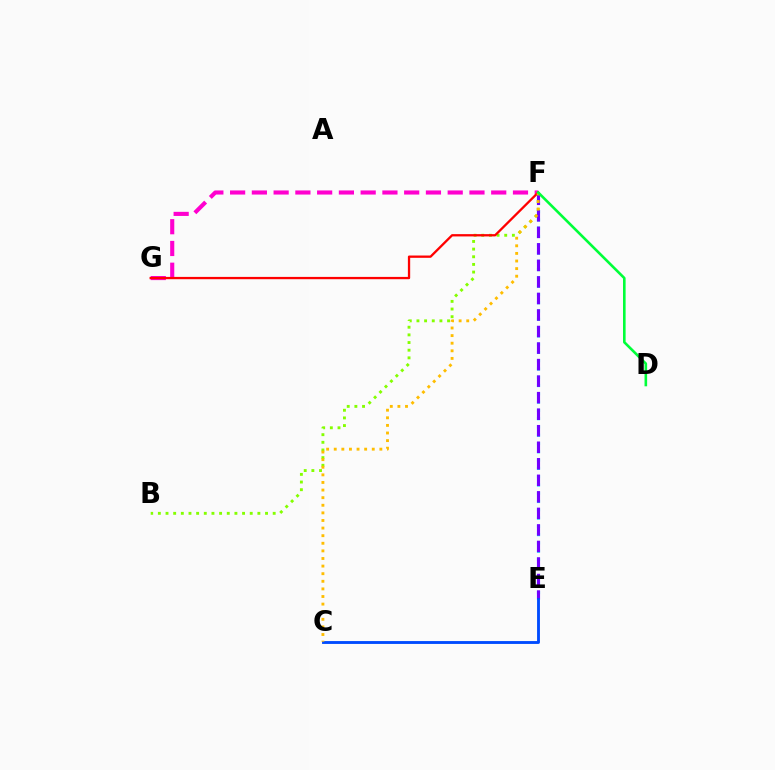{('B', 'F'): [{'color': '#84ff00', 'line_style': 'dotted', 'thickness': 2.08}], ('E', 'F'): [{'color': '#00fff6', 'line_style': 'dotted', 'thickness': 2.25}, {'color': '#7200ff', 'line_style': 'dashed', 'thickness': 2.25}], ('C', 'E'): [{'color': '#004bff', 'line_style': 'solid', 'thickness': 2.06}], ('F', 'G'): [{'color': '#ff00cf', 'line_style': 'dashed', 'thickness': 2.96}, {'color': '#ff0000', 'line_style': 'solid', 'thickness': 1.66}], ('C', 'F'): [{'color': '#ffbd00', 'line_style': 'dotted', 'thickness': 2.07}], ('D', 'F'): [{'color': '#00ff39', 'line_style': 'solid', 'thickness': 1.87}]}